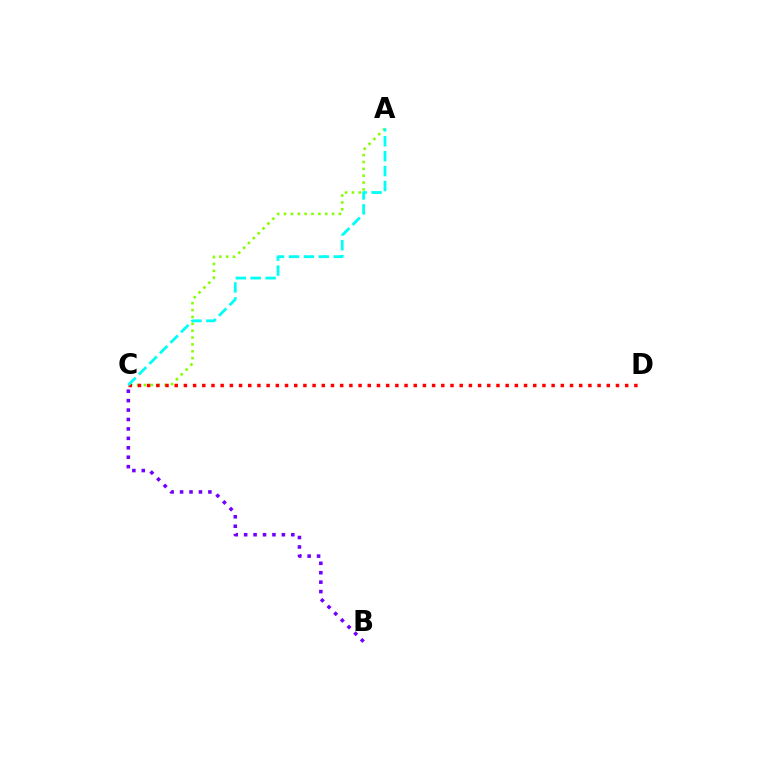{('A', 'C'): [{'color': '#84ff00', 'line_style': 'dotted', 'thickness': 1.87}, {'color': '#00fff6', 'line_style': 'dashed', 'thickness': 2.03}], ('C', 'D'): [{'color': '#ff0000', 'line_style': 'dotted', 'thickness': 2.5}], ('B', 'C'): [{'color': '#7200ff', 'line_style': 'dotted', 'thickness': 2.56}]}